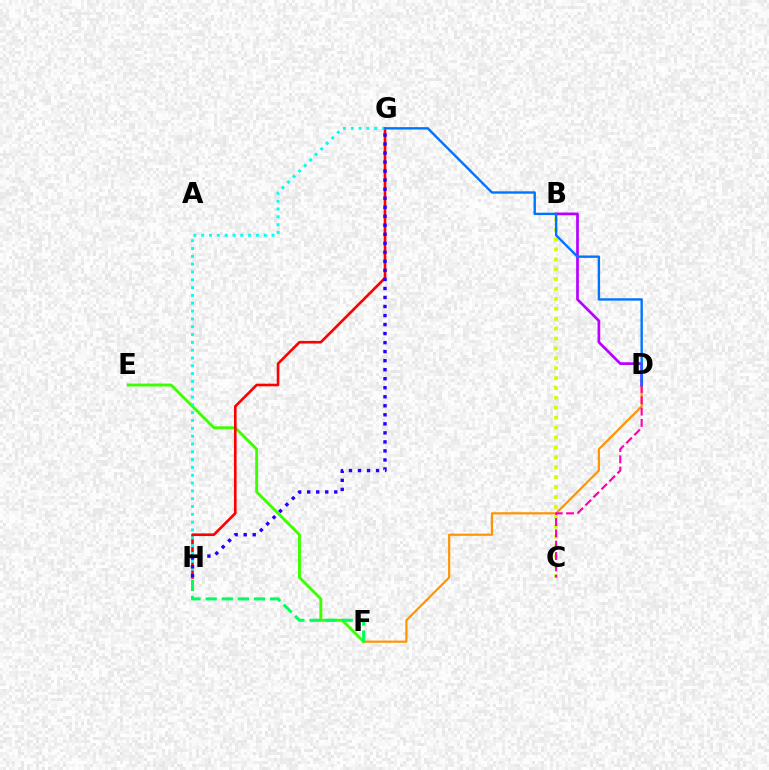{('D', 'F'): [{'color': '#ff9400', 'line_style': 'solid', 'thickness': 1.57}], ('E', 'F'): [{'color': '#3dff00', 'line_style': 'solid', 'thickness': 2.09}], ('G', 'H'): [{'color': '#ff0000', 'line_style': 'solid', 'thickness': 1.9}, {'color': '#00fff6', 'line_style': 'dotted', 'thickness': 2.12}, {'color': '#2500ff', 'line_style': 'dotted', 'thickness': 2.45}], ('F', 'H'): [{'color': '#00ff5c', 'line_style': 'dashed', 'thickness': 2.19}], ('B', 'C'): [{'color': '#d1ff00', 'line_style': 'dotted', 'thickness': 2.69}], ('B', 'D'): [{'color': '#b900ff', 'line_style': 'solid', 'thickness': 1.95}], ('C', 'D'): [{'color': '#ff00ac', 'line_style': 'dashed', 'thickness': 1.54}], ('D', 'G'): [{'color': '#0074ff', 'line_style': 'solid', 'thickness': 1.72}]}